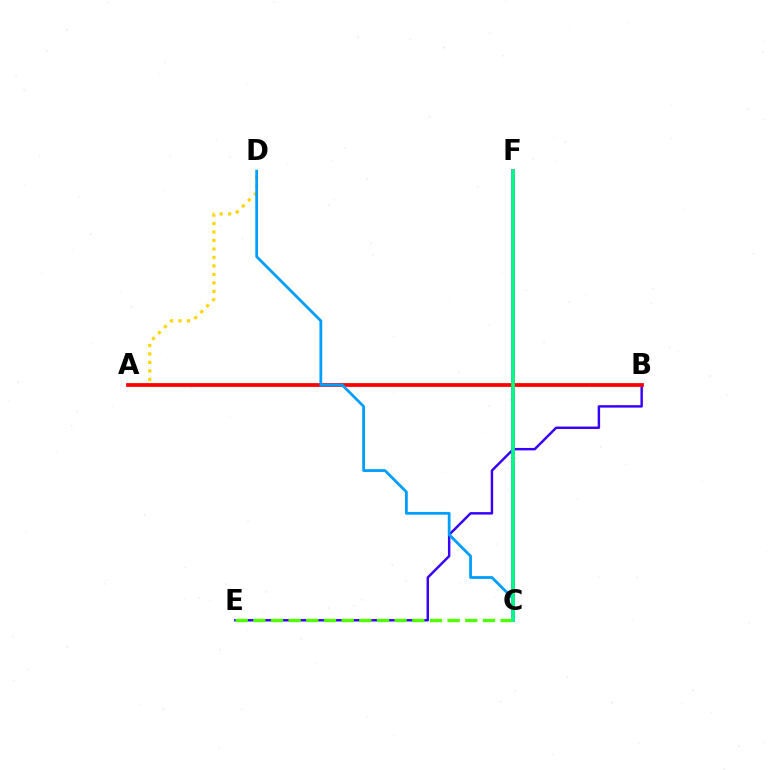{('C', 'F'): [{'color': '#ff00ed', 'line_style': 'solid', 'thickness': 2.79}, {'color': '#00ff86', 'line_style': 'solid', 'thickness': 2.63}], ('A', 'D'): [{'color': '#ffd500', 'line_style': 'dotted', 'thickness': 2.3}], ('B', 'E'): [{'color': '#3700ff', 'line_style': 'solid', 'thickness': 1.76}], ('A', 'B'): [{'color': '#ff0000', 'line_style': 'solid', 'thickness': 2.7}], ('C', 'D'): [{'color': '#009eff', 'line_style': 'solid', 'thickness': 1.99}], ('C', 'E'): [{'color': '#4fff00', 'line_style': 'dashed', 'thickness': 2.4}]}